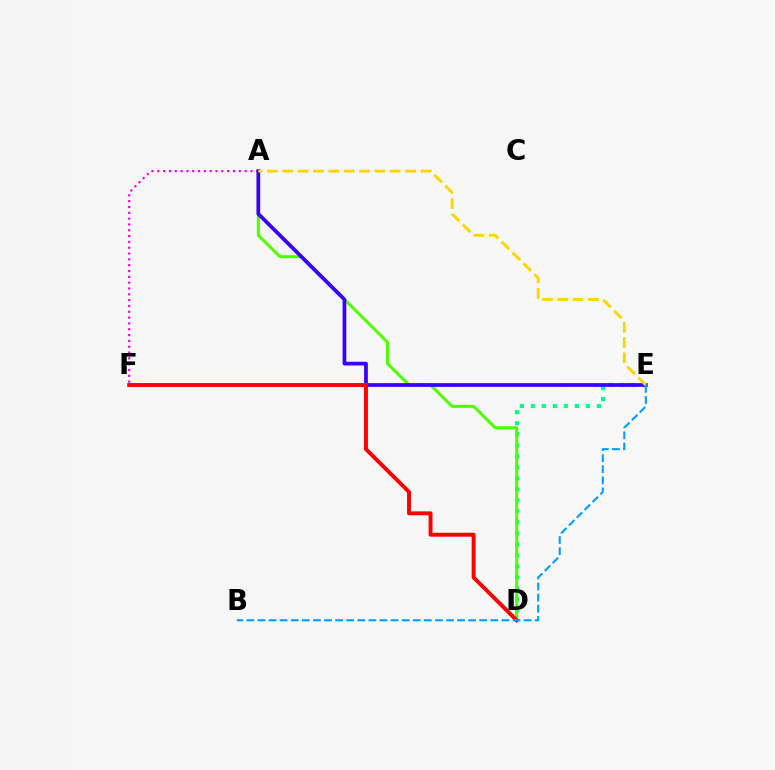{('A', 'F'): [{'color': '#ff00ed', 'line_style': 'dotted', 'thickness': 1.58}], ('D', 'E'): [{'color': '#00ff86', 'line_style': 'dotted', 'thickness': 2.99}], ('A', 'D'): [{'color': '#4fff00', 'line_style': 'solid', 'thickness': 2.17}], ('A', 'E'): [{'color': '#3700ff', 'line_style': 'solid', 'thickness': 2.69}, {'color': '#ffd500', 'line_style': 'dashed', 'thickness': 2.09}], ('D', 'F'): [{'color': '#ff0000', 'line_style': 'solid', 'thickness': 2.82}], ('B', 'E'): [{'color': '#009eff', 'line_style': 'dashed', 'thickness': 1.51}]}